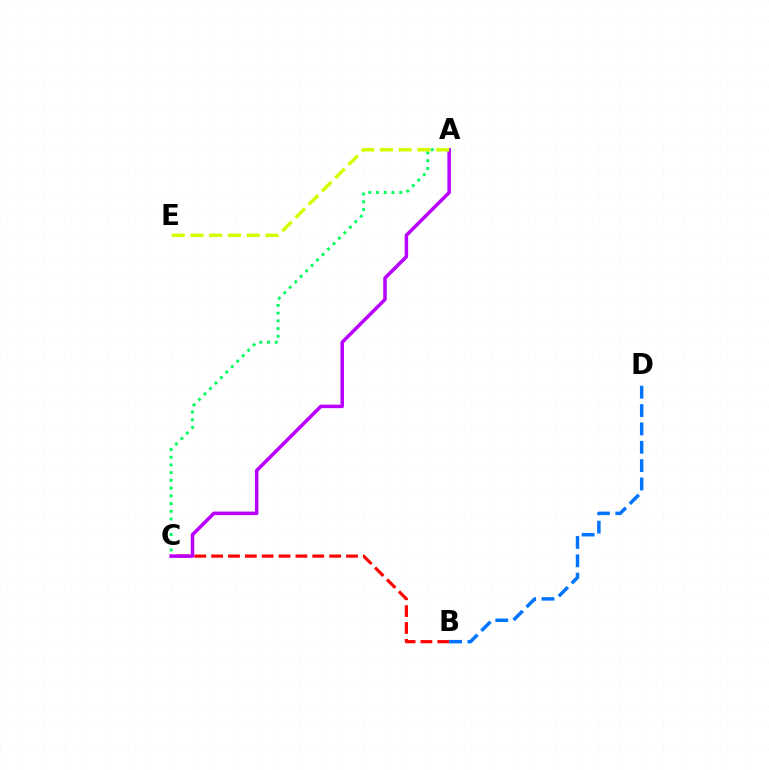{('B', 'C'): [{'color': '#ff0000', 'line_style': 'dashed', 'thickness': 2.29}], ('A', 'C'): [{'color': '#b900ff', 'line_style': 'solid', 'thickness': 2.52}, {'color': '#00ff5c', 'line_style': 'dotted', 'thickness': 2.1}], ('B', 'D'): [{'color': '#0074ff', 'line_style': 'dashed', 'thickness': 2.49}], ('A', 'E'): [{'color': '#d1ff00', 'line_style': 'dashed', 'thickness': 2.55}]}